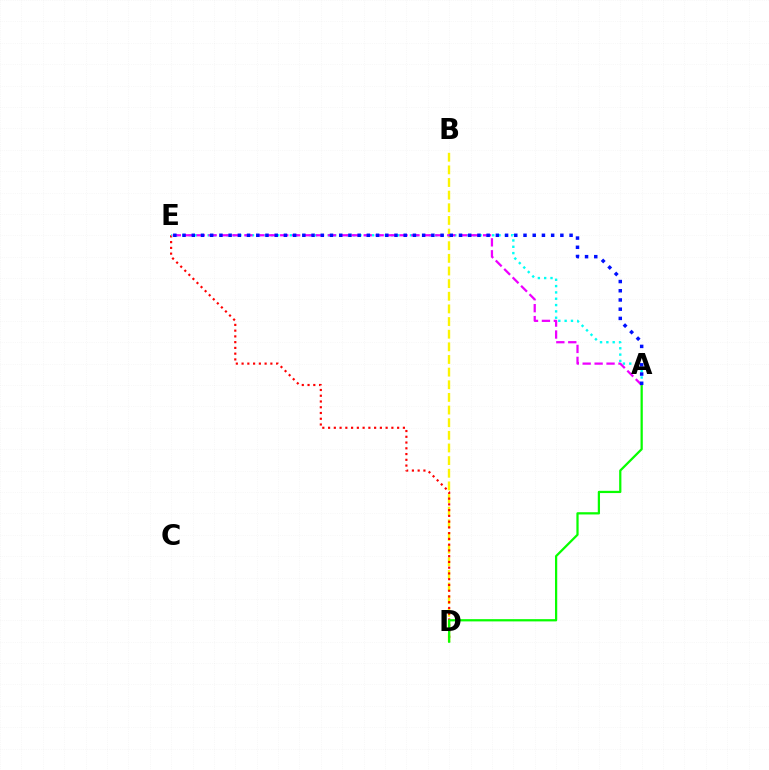{('B', 'D'): [{'color': '#fcf500', 'line_style': 'dashed', 'thickness': 1.72}], ('D', 'E'): [{'color': '#ff0000', 'line_style': 'dotted', 'thickness': 1.56}], ('A', 'E'): [{'color': '#00fff6', 'line_style': 'dotted', 'thickness': 1.72}, {'color': '#ee00ff', 'line_style': 'dashed', 'thickness': 1.62}, {'color': '#0010ff', 'line_style': 'dotted', 'thickness': 2.5}], ('A', 'D'): [{'color': '#08ff00', 'line_style': 'solid', 'thickness': 1.61}]}